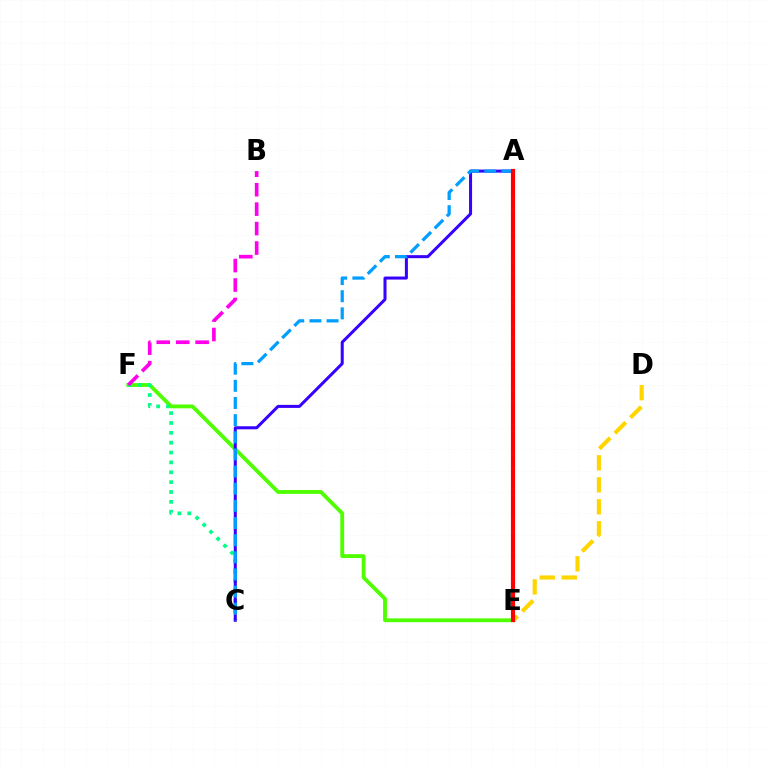{('E', 'F'): [{'color': '#4fff00', 'line_style': 'solid', 'thickness': 2.76}], ('D', 'E'): [{'color': '#ffd500', 'line_style': 'dashed', 'thickness': 2.98}], ('C', 'F'): [{'color': '#00ff86', 'line_style': 'dotted', 'thickness': 2.68}], ('A', 'C'): [{'color': '#3700ff', 'line_style': 'solid', 'thickness': 2.18}, {'color': '#009eff', 'line_style': 'dashed', 'thickness': 2.33}], ('B', 'F'): [{'color': '#ff00ed', 'line_style': 'dashed', 'thickness': 2.64}], ('A', 'E'): [{'color': '#ff0000', 'line_style': 'solid', 'thickness': 3.0}]}